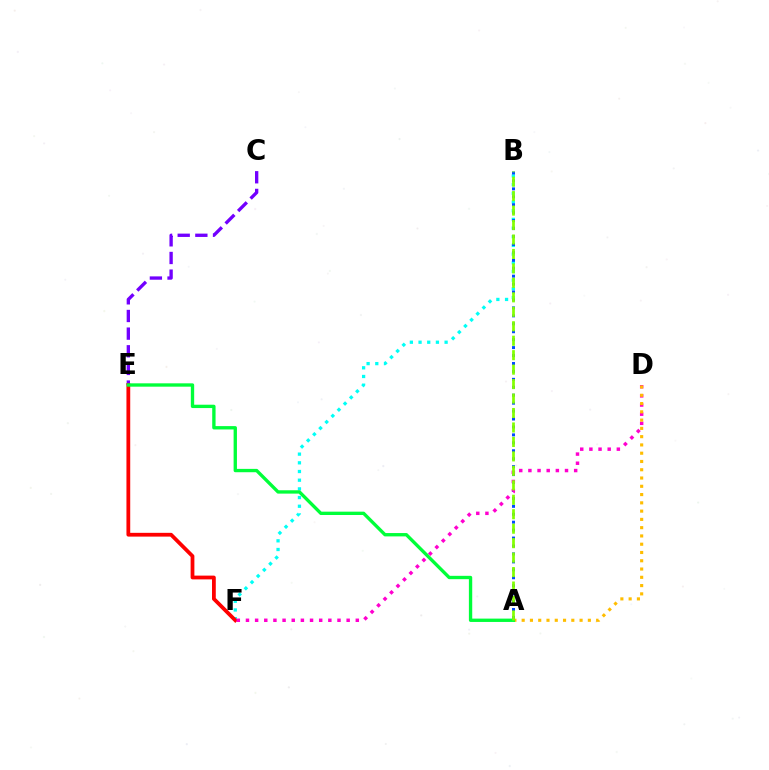{('B', 'F'): [{'color': '#00fff6', 'line_style': 'dotted', 'thickness': 2.36}], ('C', 'E'): [{'color': '#7200ff', 'line_style': 'dashed', 'thickness': 2.4}], ('A', 'B'): [{'color': '#004bff', 'line_style': 'dotted', 'thickness': 2.16}, {'color': '#84ff00', 'line_style': 'dashed', 'thickness': 1.96}], ('E', 'F'): [{'color': '#ff0000', 'line_style': 'solid', 'thickness': 2.72}], ('D', 'F'): [{'color': '#ff00cf', 'line_style': 'dotted', 'thickness': 2.49}], ('A', 'D'): [{'color': '#ffbd00', 'line_style': 'dotted', 'thickness': 2.25}], ('A', 'E'): [{'color': '#00ff39', 'line_style': 'solid', 'thickness': 2.41}]}